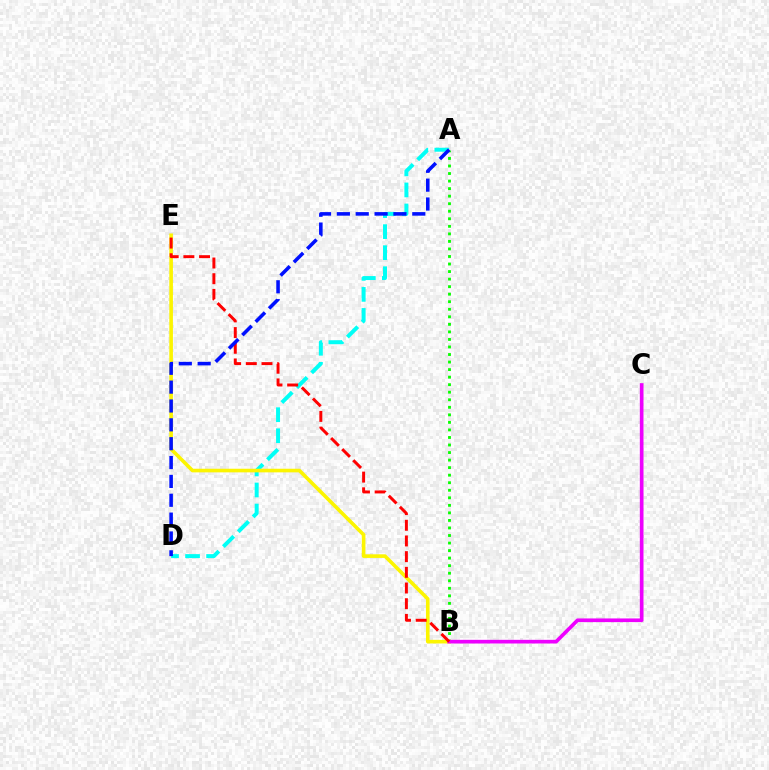{('A', 'B'): [{'color': '#08ff00', 'line_style': 'dotted', 'thickness': 2.05}], ('A', 'D'): [{'color': '#00fff6', 'line_style': 'dashed', 'thickness': 2.86}, {'color': '#0010ff', 'line_style': 'dashed', 'thickness': 2.56}], ('B', 'E'): [{'color': '#fcf500', 'line_style': 'solid', 'thickness': 2.61}, {'color': '#ff0000', 'line_style': 'dashed', 'thickness': 2.13}], ('B', 'C'): [{'color': '#ee00ff', 'line_style': 'solid', 'thickness': 2.64}]}